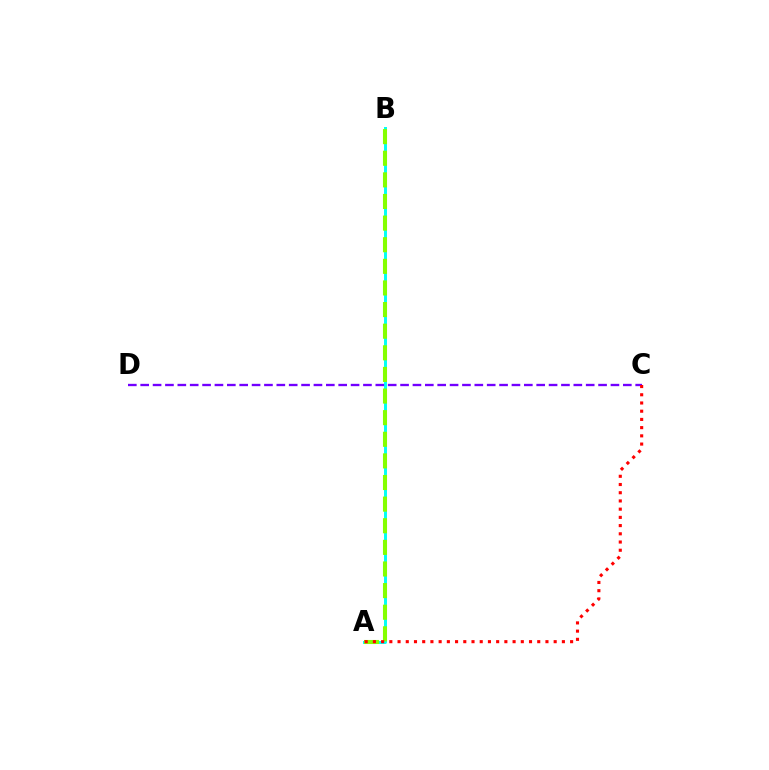{('A', 'B'): [{'color': '#00fff6', 'line_style': 'solid', 'thickness': 2.13}, {'color': '#84ff00', 'line_style': 'dashed', 'thickness': 2.94}], ('C', 'D'): [{'color': '#7200ff', 'line_style': 'dashed', 'thickness': 1.68}], ('A', 'C'): [{'color': '#ff0000', 'line_style': 'dotted', 'thickness': 2.23}]}